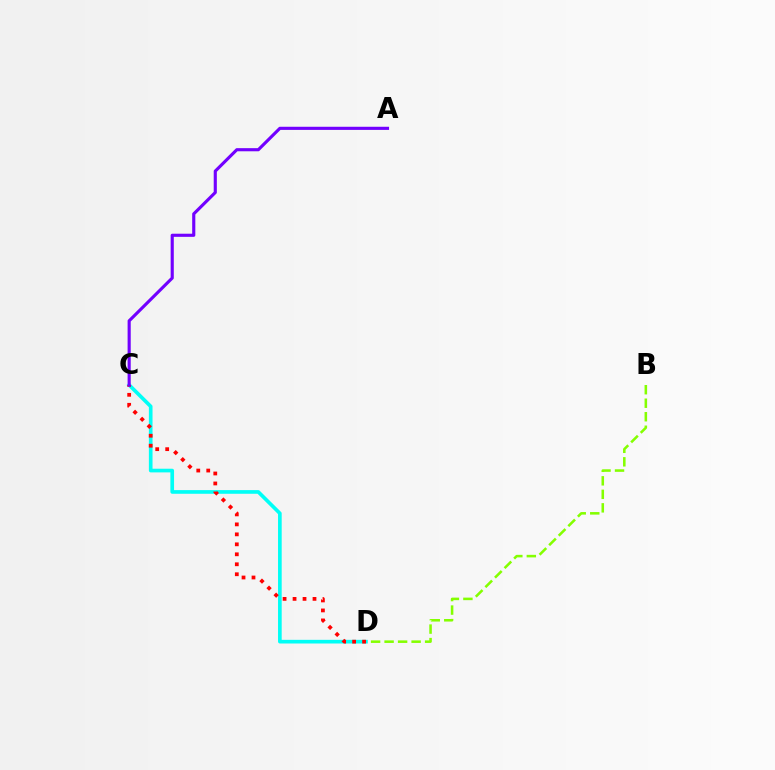{('B', 'D'): [{'color': '#84ff00', 'line_style': 'dashed', 'thickness': 1.84}], ('C', 'D'): [{'color': '#00fff6', 'line_style': 'solid', 'thickness': 2.64}, {'color': '#ff0000', 'line_style': 'dotted', 'thickness': 2.71}], ('A', 'C'): [{'color': '#7200ff', 'line_style': 'solid', 'thickness': 2.25}]}